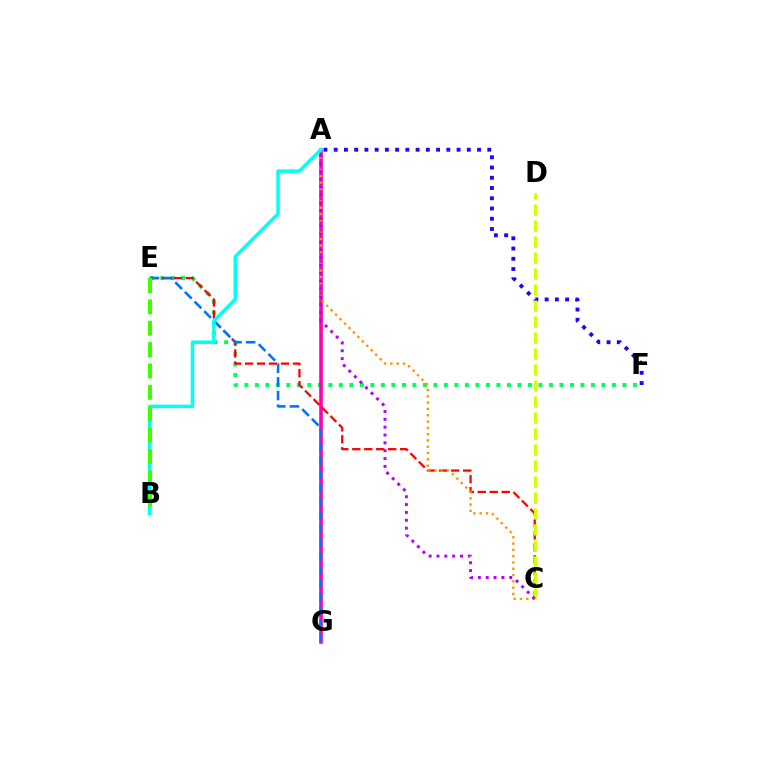{('E', 'F'): [{'color': '#00ff5c', 'line_style': 'dotted', 'thickness': 2.85}], ('A', 'F'): [{'color': '#2500ff', 'line_style': 'dotted', 'thickness': 2.78}], ('A', 'G'): [{'color': '#ff00ac', 'line_style': 'solid', 'thickness': 2.6}], ('C', 'E'): [{'color': '#ff0000', 'line_style': 'dashed', 'thickness': 1.63}], ('E', 'G'): [{'color': '#0074ff', 'line_style': 'dashed', 'thickness': 1.85}], ('A', 'C'): [{'color': '#ff9400', 'line_style': 'dotted', 'thickness': 1.71}, {'color': '#b900ff', 'line_style': 'dotted', 'thickness': 2.13}], ('C', 'D'): [{'color': '#d1ff00', 'line_style': 'dashed', 'thickness': 2.17}], ('A', 'B'): [{'color': '#00fff6', 'line_style': 'solid', 'thickness': 2.54}], ('B', 'E'): [{'color': '#3dff00', 'line_style': 'dashed', 'thickness': 2.9}]}